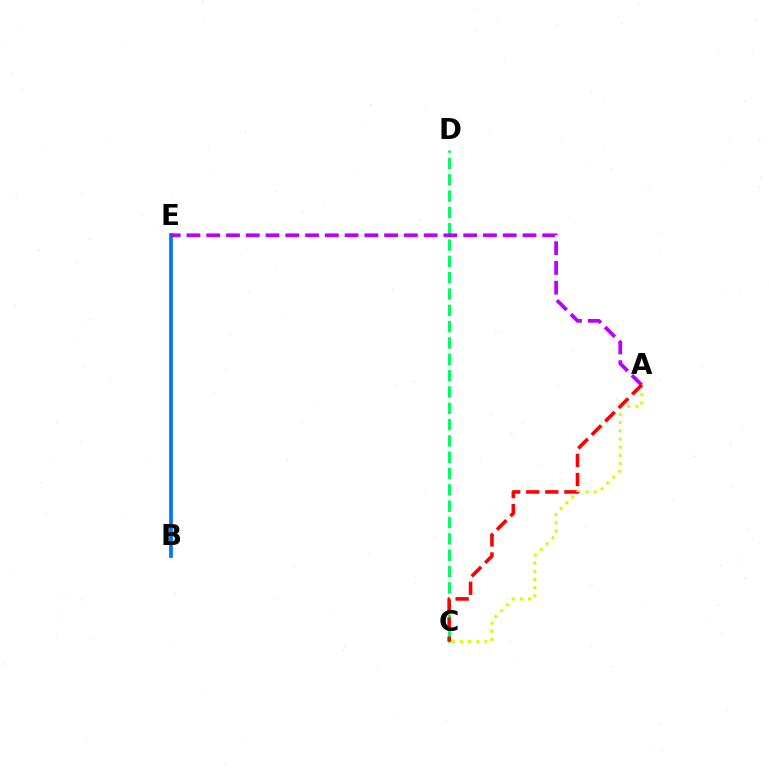{('B', 'E'): [{'color': '#0074ff', 'line_style': 'solid', 'thickness': 2.67}], ('A', 'C'): [{'color': '#d1ff00', 'line_style': 'dotted', 'thickness': 2.23}, {'color': '#ff0000', 'line_style': 'dashed', 'thickness': 2.59}], ('C', 'D'): [{'color': '#00ff5c', 'line_style': 'dashed', 'thickness': 2.22}], ('A', 'E'): [{'color': '#b900ff', 'line_style': 'dashed', 'thickness': 2.69}]}